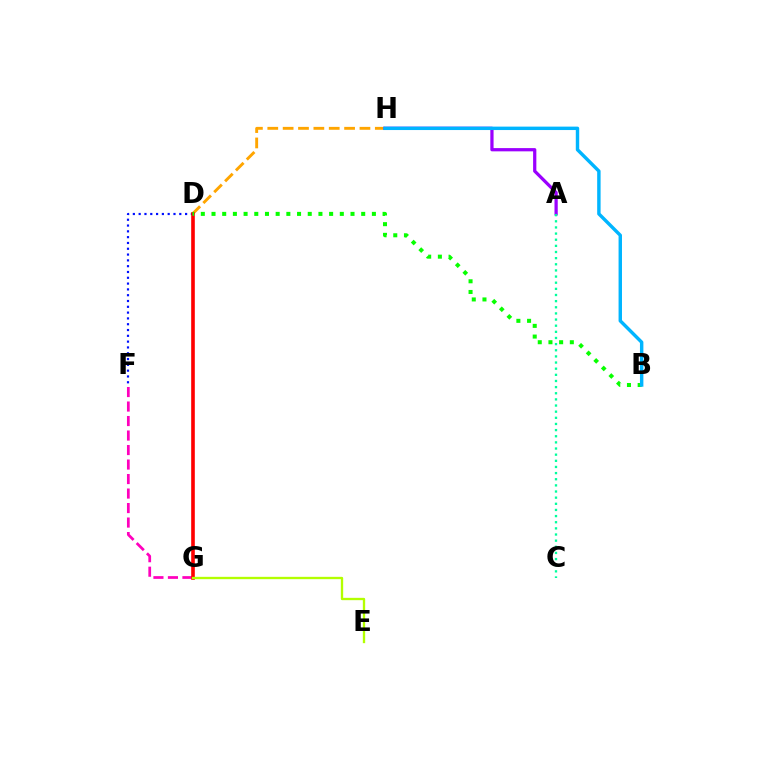{('D', 'H'): [{'color': '#ffa500', 'line_style': 'dashed', 'thickness': 2.09}], ('D', 'F'): [{'color': '#0010ff', 'line_style': 'dotted', 'thickness': 1.58}], ('F', 'G'): [{'color': '#ff00bd', 'line_style': 'dashed', 'thickness': 1.97}], ('A', 'H'): [{'color': '#9b00ff', 'line_style': 'solid', 'thickness': 2.33}], ('D', 'G'): [{'color': '#ff0000', 'line_style': 'solid', 'thickness': 2.61}], ('A', 'C'): [{'color': '#00ff9d', 'line_style': 'dotted', 'thickness': 1.67}], ('E', 'G'): [{'color': '#b3ff00', 'line_style': 'solid', 'thickness': 1.68}], ('B', 'D'): [{'color': '#08ff00', 'line_style': 'dotted', 'thickness': 2.91}], ('B', 'H'): [{'color': '#00b5ff', 'line_style': 'solid', 'thickness': 2.46}]}